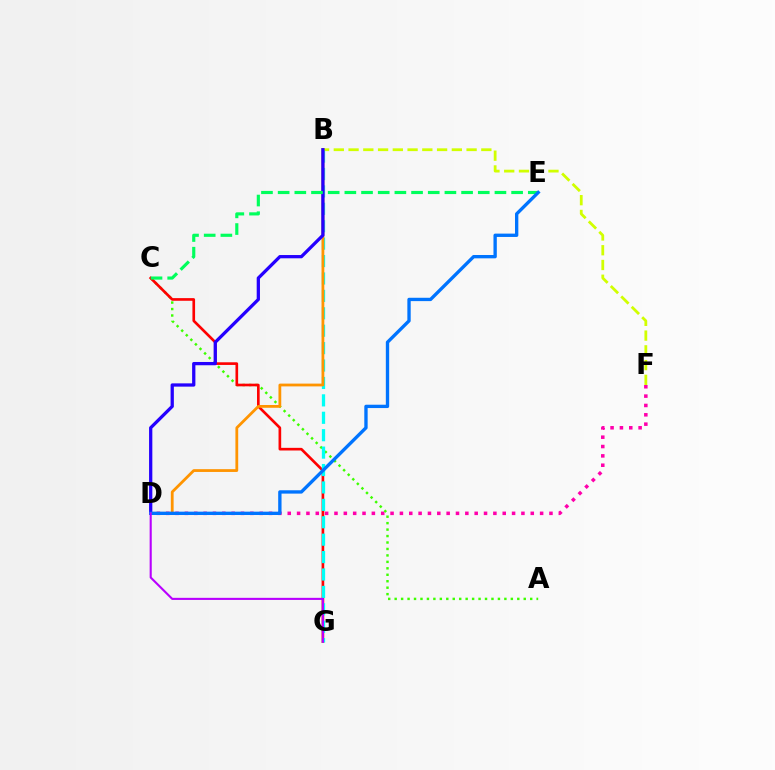{('D', 'F'): [{'color': '#ff00ac', 'line_style': 'dotted', 'thickness': 2.54}], ('A', 'C'): [{'color': '#3dff00', 'line_style': 'dotted', 'thickness': 1.75}], ('B', 'F'): [{'color': '#d1ff00', 'line_style': 'dashed', 'thickness': 2.0}], ('C', 'G'): [{'color': '#ff0000', 'line_style': 'solid', 'thickness': 1.91}], ('B', 'G'): [{'color': '#00fff6', 'line_style': 'dashed', 'thickness': 2.37}], ('B', 'D'): [{'color': '#ff9400', 'line_style': 'solid', 'thickness': 2.01}, {'color': '#2500ff', 'line_style': 'solid', 'thickness': 2.35}], ('C', 'E'): [{'color': '#00ff5c', 'line_style': 'dashed', 'thickness': 2.27}], ('D', 'E'): [{'color': '#0074ff', 'line_style': 'solid', 'thickness': 2.4}], ('D', 'G'): [{'color': '#b900ff', 'line_style': 'solid', 'thickness': 1.52}]}